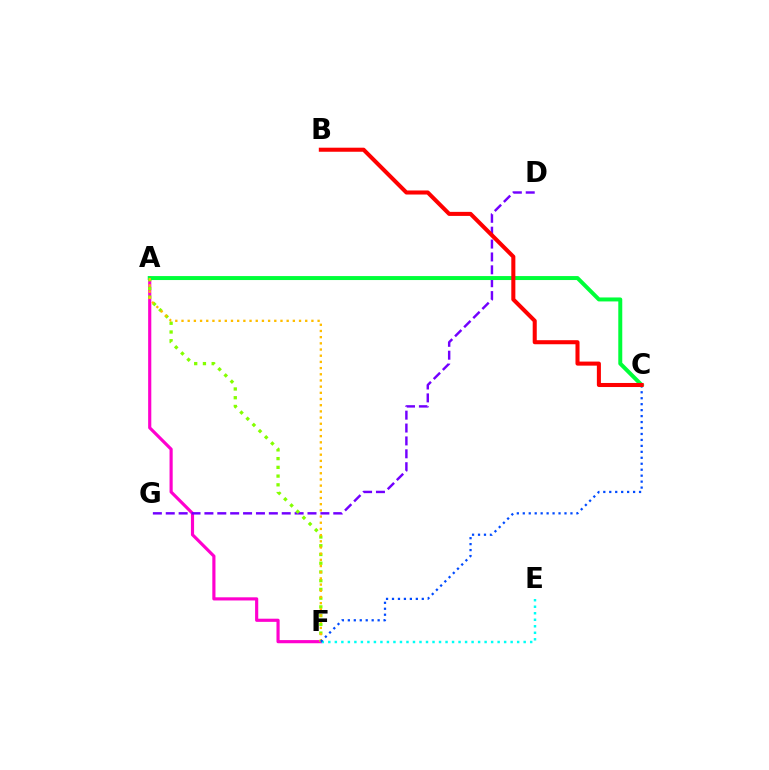{('A', 'F'): [{'color': '#ff00cf', 'line_style': 'solid', 'thickness': 2.27}, {'color': '#84ff00', 'line_style': 'dotted', 'thickness': 2.37}, {'color': '#ffbd00', 'line_style': 'dotted', 'thickness': 1.68}], ('E', 'F'): [{'color': '#00fff6', 'line_style': 'dotted', 'thickness': 1.77}], ('D', 'G'): [{'color': '#7200ff', 'line_style': 'dashed', 'thickness': 1.75}], ('A', 'C'): [{'color': '#00ff39', 'line_style': 'solid', 'thickness': 2.86}], ('C', 'F'): [{'color': '#004bff', 'line_style': 'dotted', 'thickness': 1.62}], ('B', 'C'): [{'color': '#ff0000', 'line_style': 'solid', 'thickness': 2.92}]}